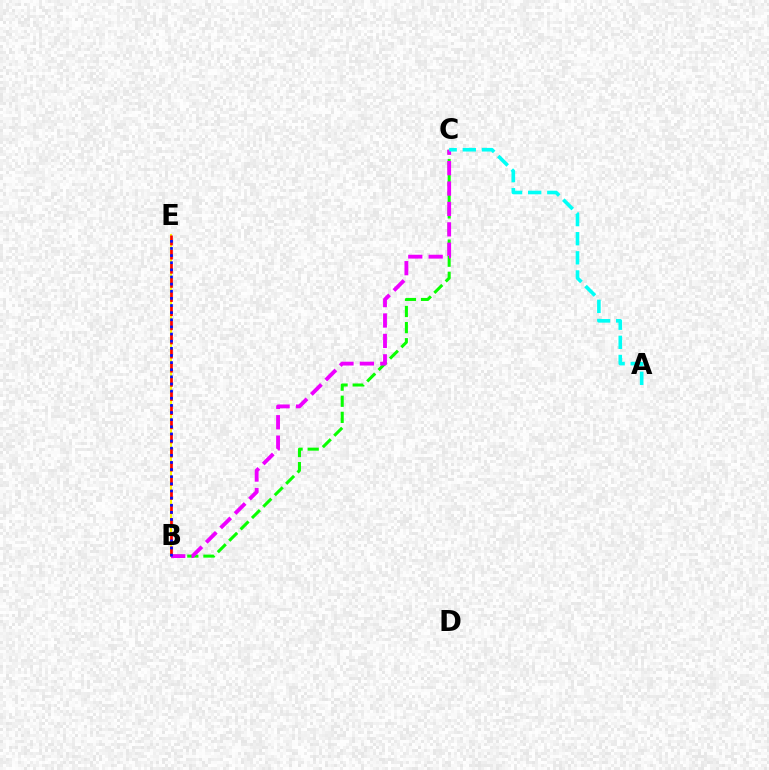{('B', 'E'): [{'color': '#fcf500', 'line_style': 'solid', 'thickness': 1.5}, {'color': '#ff0000', 'line_style': 'dashed', 'thickness': 1.92}, {'color': '#0010ff', 'line_style': 'dotted', 'thickness': 1.94}], ('B', 'C'): [{'color': '#08ff00', 'line_style': 'dashed', 'thickness': 2.19}, {'color': '#ee00ff', 'line_style': 'dashed', 'thickness': 2.77}], ('A', 'C'): [{'color': '#00fff6', 'line_style': 'dashed', 'thickness': 2.6}]}